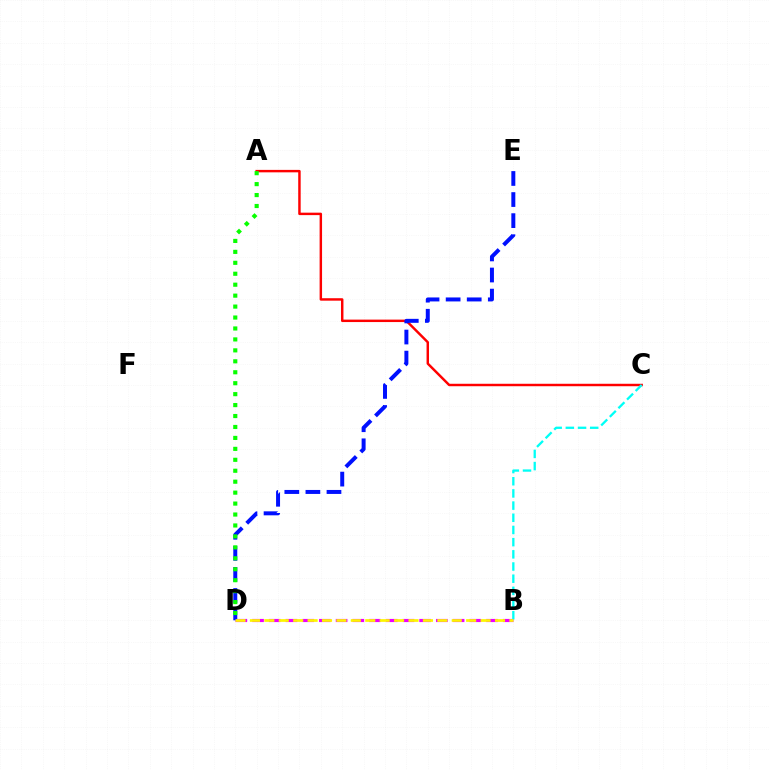{('A', 'C'): [{'color': '#ff0000', 'line_style': 'solid', 'thickness': 1.77}], ('B', 'D'): [{'color': '#ee00ff', 'line_style': 'dashed', 'thickness': 2.27}, {'color': '#fcf500', 'line_style': 'dashed', 'thickness': 1.96}], ('B', 'C'): [{'color': '#00fff6', 'line_style': 'dashed', 'thickness': 1.65}], ('D', 'E'): [{'color': '#0010ff', 'line_style': 'dashed', 'thickness': 2.86}], ('A', 'D'): [{'color': '#08ff00', 'line_style': 'dotted', 'thickness': 2.97}]}